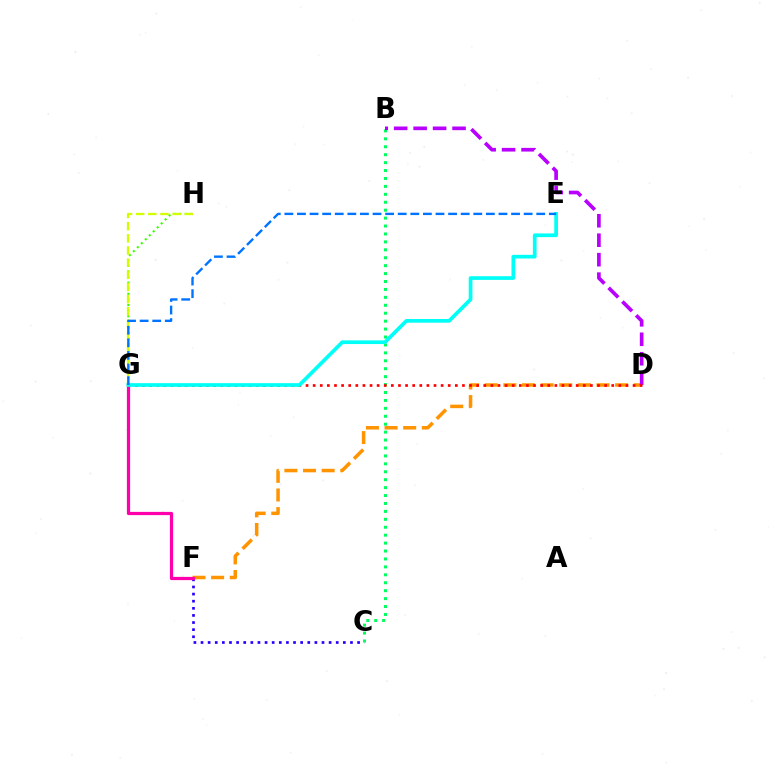{('C', 'F'): [{'color': '#2500ff', 'line_style': 'dotted', 'thickness': 1.93}], ('B', 'C'): [{'color': '#00ff5c', 'line_style': 'dotted', 'thickness': 2.15}], ('D', 'F'): [{'color': '#ff9400', 'line_style': 'dashed', 'thickness': 2.53}], ('G', 'H'): [{'color': '#3dff00', 'line_style': 'dotted', 'thickness': 1.53}, {'color': '#d1ff00', 'line_style': 'dashed', 'thickness': 1.65}], ('B', 'D'): [{'color': '#b900ff', 'line_style': 'dashed', 'thickness': 2.64}], ('F', 'G'): [{'color': '#ff00ac', 'line_style': 'solid', 'thickness': 2.32}], ('D', 'G'): [{'color': '#ff0000', 'line_style': 'dotted', 'thickness': 1.93}], ('E', 'G'): [{'color': '#00fff6', 'line_style': 'solid', 'thickness': 2.66}, {'color': '#0074ff', 'line_style': 'dashed', 'thickness': 1.71}]}